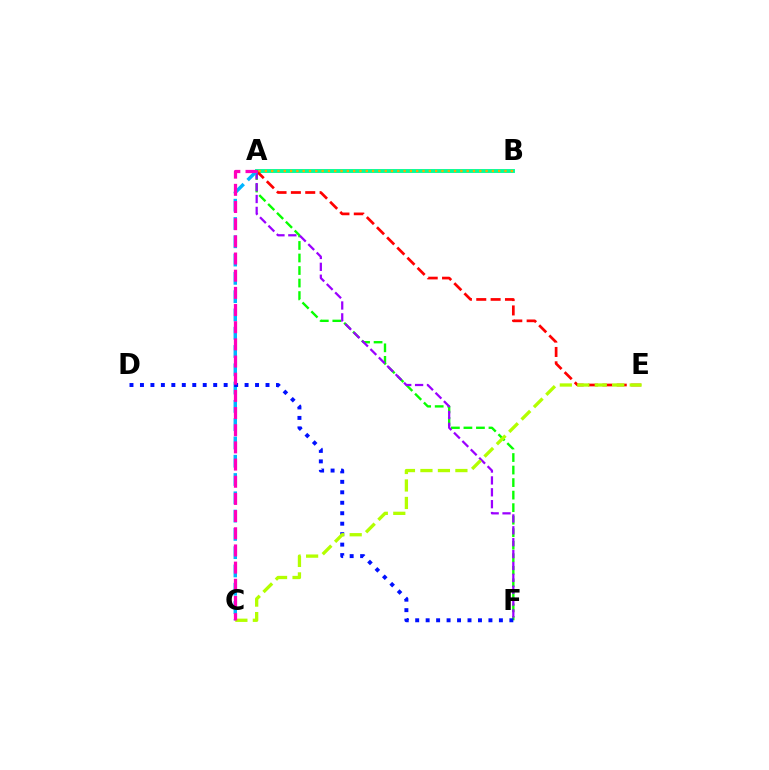{('A', 'B'): [{'color': '#00ff9d', 'line_style': 'solid', 'thickness': 2.81}, {'color': '#ffa500', 'line_style': 'dotted', 'thickness': 1.71}], ('A', 'F'): [{'color': '#08ff00', 'line_style': 'dashed', 'thickness': 1.7}, {'color': '#9b00ff', 'line_style': 'dashed', 'thickness': 1.61}], ('A', 'E'): [{'color': '#ff0000', 'line_style': 'dashed', 'thickness': 1.95}], ('A', 'C'): [{'color': '#00b5ff', 'line_style': 'dashed', 'thickness': 2.48}, {'color': '#ff00bd', 'line_style': 'dashed', 'thickness': 2.33}], ('D', 'F'): [{'color': '#0010ff', 'line_style': 'dotted', 'thickness': 2.84}], ('C', 'E'): [{'color': '#b3ff00', 'line_style': 'dashed', 'thickness': 2.37}]}